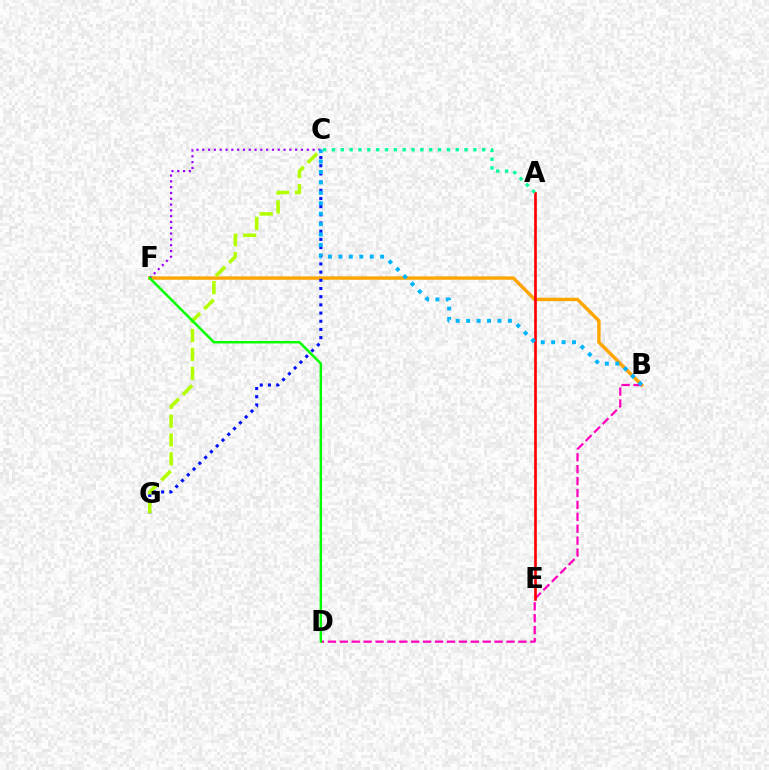{('B', 'F'): [{'color': '#ffa500', 'line_style': 'solid', 'thickness': 2.45}], ('C', 'F'): [{'color': '#9b00ff', 'line_style': 'dotted', 'thickness': 1.58}], ('C', 'G'): [{'color': '#0010ff', 'line_style': 'dotted', 'thickness': 2.22}, {'color': '#b3ff00', 'line_style': 'dashed', 'thickness': 2.57}], ('B', 'D'): [{'color': '#ff00bd', 'line_style': 'dashed', 'thickness': 1.62}], ('A', 'E'): [{'color': '#ff0000', 'line_style': 'solid', 'thickness': 1.92}], ('D', 'F'): [{'color': '#08ff00', 'line_style': 'solid', 'thickness': 1.79}], ('A', 'C'): [{'color': '#00ff9d', 'line_style': 'dotted', 'thickness': 2.4}], ('B', 'C'): [{'color': '#00b5ff', 'line_style': 'dotted', 'thickness': 2.83}]}